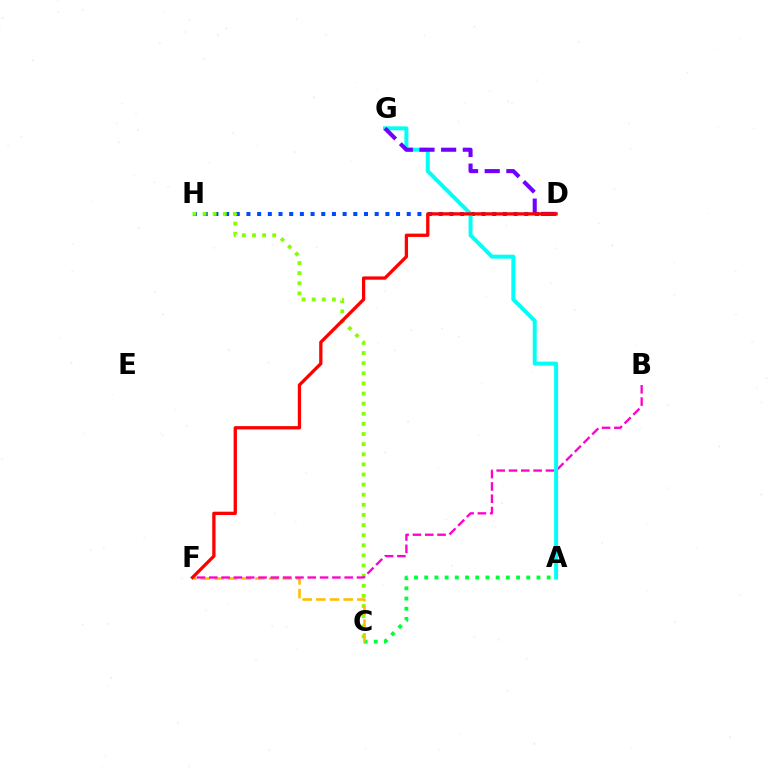{('D', 'H'): [{'color': '#004bff', 'line_style': 'dotted', 'thickness': 2.9}], ('C', 'H'): [{'color': '#84ff00', 'line_style': 'dotted', 'thickness': 2.75}], ('A', 'C'): [{'color': '#00ff39', 'line_style': 'dotted', 'thickness': 2.77}], ('C', 'F'): [{'color': '#ffbd00', 'line_style': 'dashed', 'thickness': 1.85}], ('B', 'F'): [{'color': '#ff00cf', 'line_style': 'dashed', 'thickness': 1.67}], ('A', 'G'): [{'color': '#00fff6', 'line_style': 'solid', 'thickness': 2.86}], ('D', 'G'): [{'color': '#7200ff', 'line_style': 'dashed', 'thickness': 2.94}], ('D', 'F'): [{'color': '#ff0000', 'line_style': 'solid', 'thickness': 2.37}]}